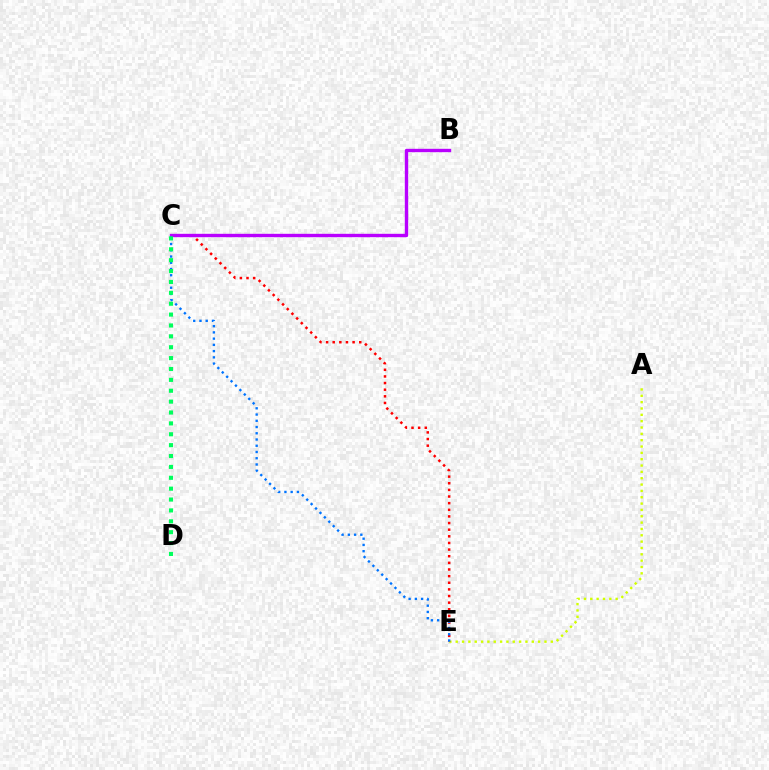{('A', 'E'): [{'color': '#d1ff00', 'line_style': 'dotted', 'thickness': 1.72}], ('C', 'E'): [{'color': '#ff0000', 'line_style': 'dotted', 'thickness': 1.8}, {'color': '#0074ff', 'line_style': 'dotted', 'thickness': 1.7}], ('B', 'C'): [{'color': '#b900ff', 'line_style': 'solid', 'thickness': 2.43}], ('C', 'D'): [{'color': '#00ff5c', 'line_style': 'dotted', 'thickness': 2.96}]}